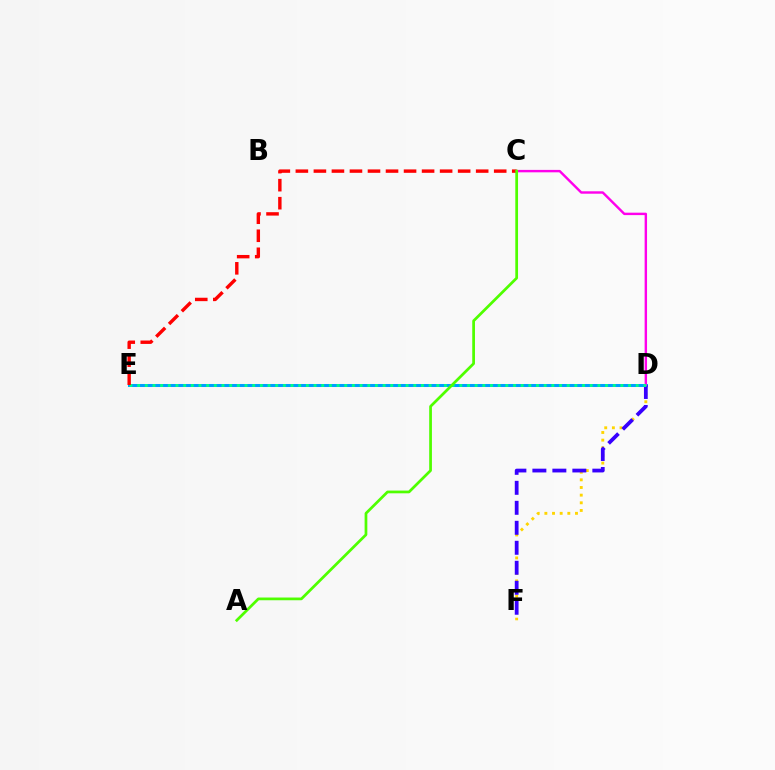{('D', 'F'): [{'color': '#ffd500', 'line_style': 'dotted', 'thickness': 2.08}, {'color': '#3700ff', 'line_style': 'dashed', 'thickness': 2.72}], ('D', 'E'): [{'color': '#009eff', 'line_style': 'solid', 'thickness': 2.17}, {'color': '#00ff86', 'line_style': 'dotted', 'thickness': 2.08}], ('C', 'D'): [{'color': '#ff00ed', 'line_style': 'solid', 'thickness': 1.74}], ('C', 'E'): [{'color': '#ff0000', 'line_style': 'dashed', 'thickness': 2.45}], ('A', 'C'): [{'color': '#4fff00', 'line_style': 'solid', 'thickness': 1.97}]}